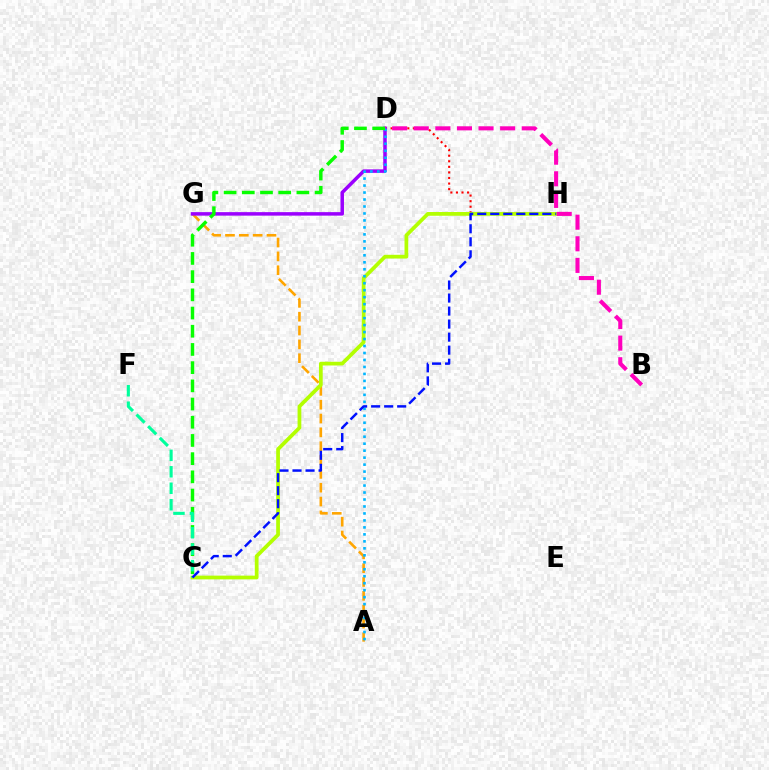{('D', 'H'): [{'color': '#ff0000', 'line_style': 'dotted', 'thickness': 1.51}], ('A', 'G'): [{'color': '#ffa500', 'line_style': 'dashed', 'thickness': 1.88}], ('C', 'H'): [{'color': '#b3ff00', 'line_style': 'solid', 'thickness': 2.69}, {'color': '#0010ff', 'line_style': 'dashed', 'thickness': 1.77}], ('D', 'G'): [{'color': '#9b00ff', 'line_style': 'solid', 'thickness': 2.52}], ('B', 'D'): [{'color': '#ff00bd', 'line_style': 'dashed', 'thickness': 2.93}], ('A', 'D'): [{'color': '#00b5ff', 'line_style': 'dotted', 'thickness': 1.9}], ('C', 'D'): [{'color': '#08ff00', 'line_style': 'dashed', 'thickness': 2.47}], ('C', 'F'): [{'color': '#00ff9d', 'line_style': 'dashed', 'thickness': 2.24}]}